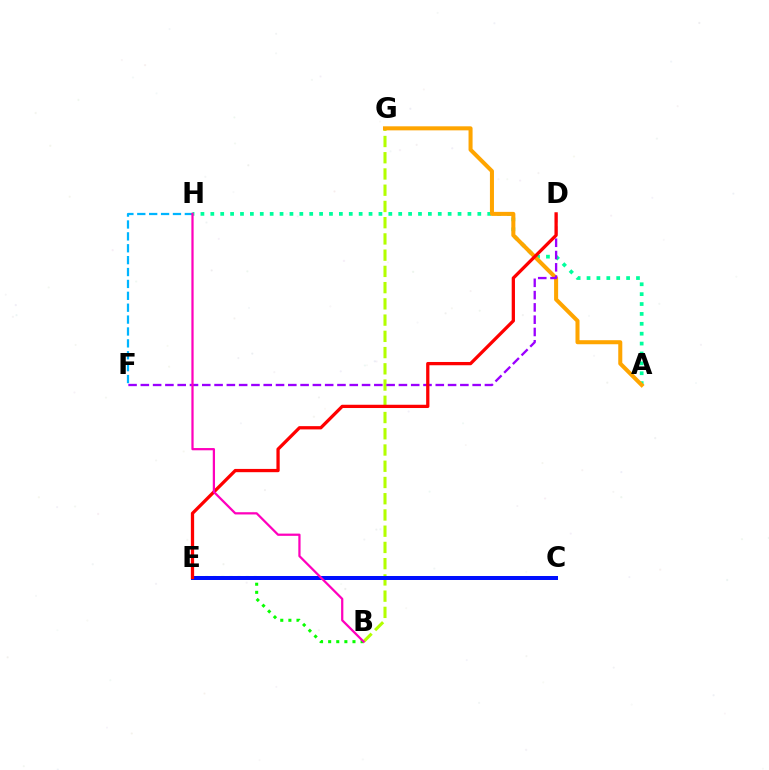{('F', 'H'): [{'color': '#00b5ff', 'line_style': 'dashed', 'thickness': 1.62}], ('B', 'E'): [{'color': '#08ff00', 'line_style': 'dotted', 'thickness': 2.2}], ('B', 'G'): [{'color': '#b3ff00', 'line_style': 'dashed', 'thickness': 2.21}], ('A', 'H'): [{'color': '#00ff9d', 'line_style': 'dotted', 'thickness': 2.69}], ('A', 'G'): [{'color': '#ffa500', 'line_style': 'solid', 'thickness': 2.91}], ('D', 'F'): [{'color': '#9b00ff', 'line_style': 'dashed', 'thickness': 1.67}], ('C', 'E'): [{'color': '#0010ff', 'line_style': 'solid', 'thickness': 2.88}], ('D', 'E'): [{'color': '#ff0000', 'line_style': 'solid', 'thickness': 2.35}], ('B', 'H'): [{'color': '#ff00bd', 'line_style': 'solid', 'thickness': 1.62}]}